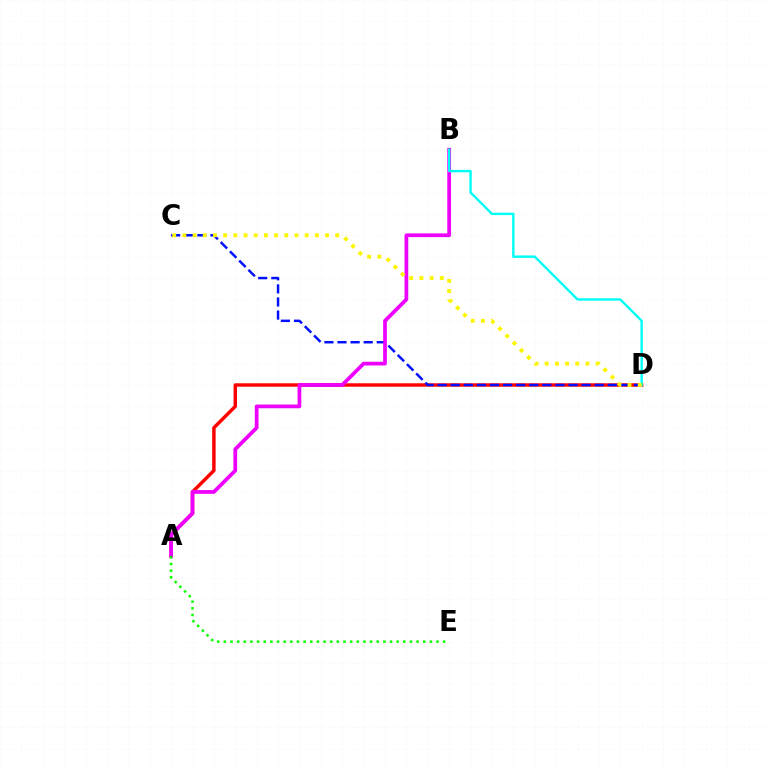{('A', 'D'): [{'color': '#ff0000', 'line_style': 'solid', 'thickness': 2.47}], ('C', 'D'): [{'color': '#0010ff', 'line_style': 'dashed', 'thickness': 1.78}, {'color': '#fcf500', 'line_style': 'dotted', 'thickness': 2.77}], ('A', 'B'): [{'color': '#ee00ff', 'line_style': 'solid', 'thickness': 2.7}], ('B', 'D'): [{'color': '#00fff6', 'line_style': 'solid', 'thickness': 1.73}], ('A', 'E'): [{'color': '#08ff00', 'line_style': 'dotted', 'thickness': 1.81}]}